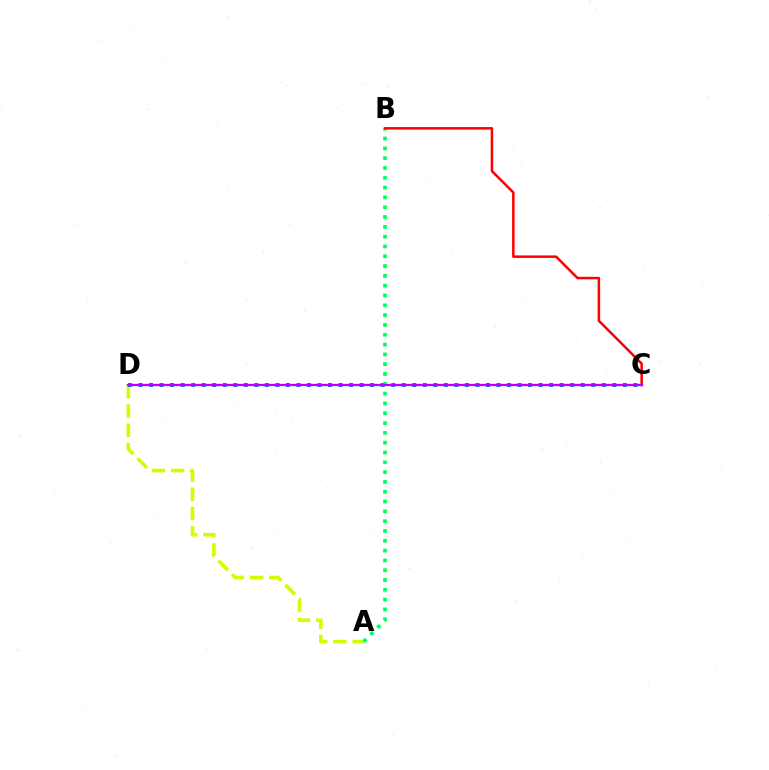{('A', 'D'): [{'color': '#d1ff00', 'line_style': 'dashed', 'thickness': 2.62}], ('C', 'D'): [{'color': '#0074ff', 'line_style': 'dotted', 'thickness': 2.86}, {'color': '#b900ff', 'line_style': 'solid', 'thickness': 1.66}], ('A', 'B'): [{'color': '#00ff5c', 'line_style': 'dotted', 'thickness': 2.67}], ('B', 'C'): [{'color': '#ff0000', 'line_style': 'solid', 'thickness': 1.8}]}